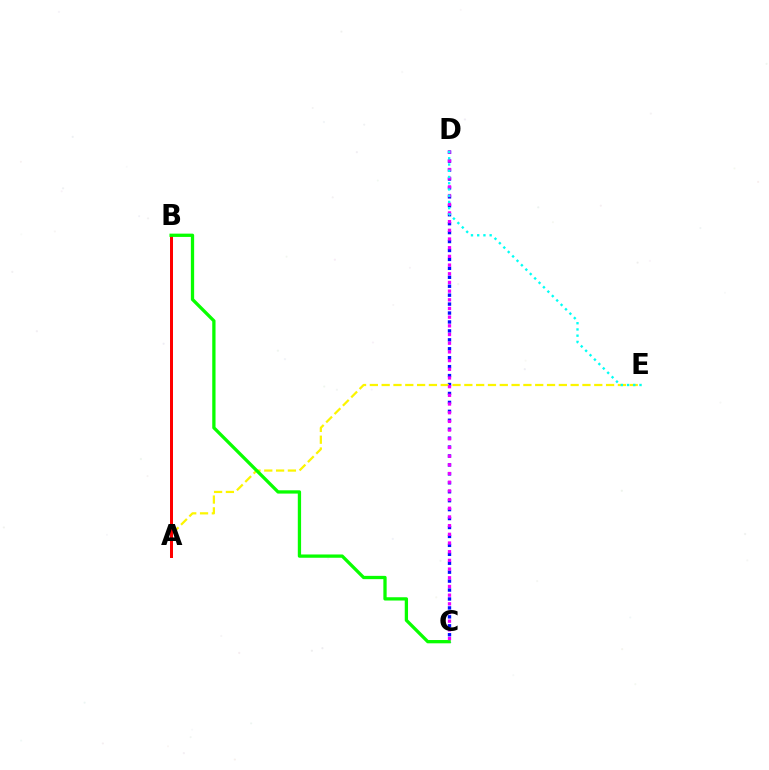{('C', 'D'): [{'color': '#0010ff', 'line_style': 'dotted', 'thickness': 2.43}, {'color': '#ee00ff', 'line_style': 'dotted', 'thickness': 2.36}], ('A', 'E'): [{'color': '#fcf500', 'line_style': 'dashed', 'thickness': 1.6}], ('A', 'B'): [{'color': '#ff0000', 'line_style': 'solid', 'thickness': 2.15}], ('B', 'C'): [{'color': '#08ff00', 'line_style': 'solid', 'thickness': 2.37}], ('D', 'E'): [{'color': '#00fff6', 'line_style': 'dotted', 'thickness': 1.69}]}